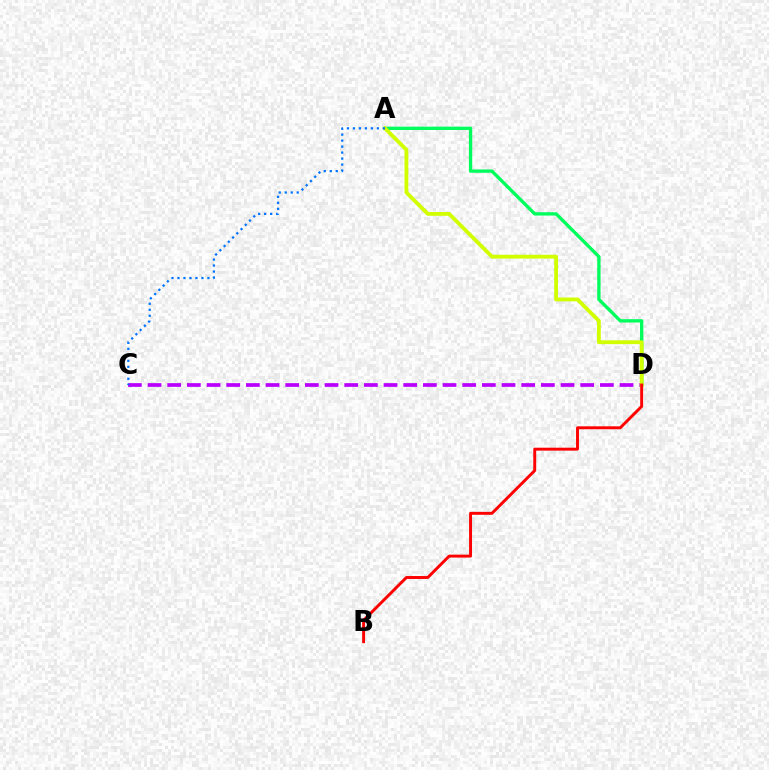{('A', 'D'): [{'color': '#00ff5c', 'line_style': 'solid', 'thickness': 2.4}, {'color': '#d1ff00', 'line_style': 'solid', 'thickness': 2.76}], ('C', 'D'): [{'color': '#b900ff', 'line_style': 'dashed', 'thickness': 2.67}], ('B', 'D'): [{'color': '#ff0000', 'line_style': 'solid', 'thickness': 2.11}], ('A', 'C'): [{'color': '#0074ff', 'line_style': 'dotted', 'thickness': 1.63}]}